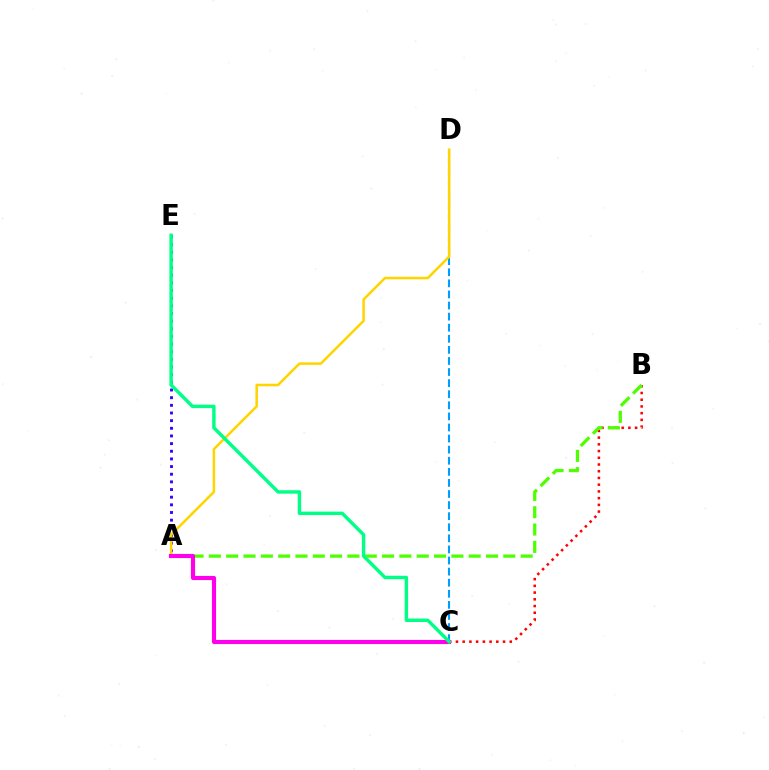{('C', 'D'): [{'color': '#009eff', 'line_style': 'dashed', 'thickness': 1.51}], ('B', 'C'): [{'color': '#ff0000', 'line_style': 'dotted', 'thickness': 1.83}], ('A', 'E'): [{'color': '#3700ff', 'line_style': 'dotted', 'thickness': 2.08}], ('A', 'B'): [{'color': '#4fff00', 'line_style': 'dashed', 'thickness': 2.35}], ('A', 'D'): [{'color': '#ffd500', 'line_style': 'solid', 'thickness': 1.82}], ('A', 'C'): [{'color': '#ff00ed', 'line_style': 'solid', 'thickness': 2.97}], ('C', 'E'): [{'color': '#00ff86', 'line_style': 'solid', 'thickness': 2.46}]}